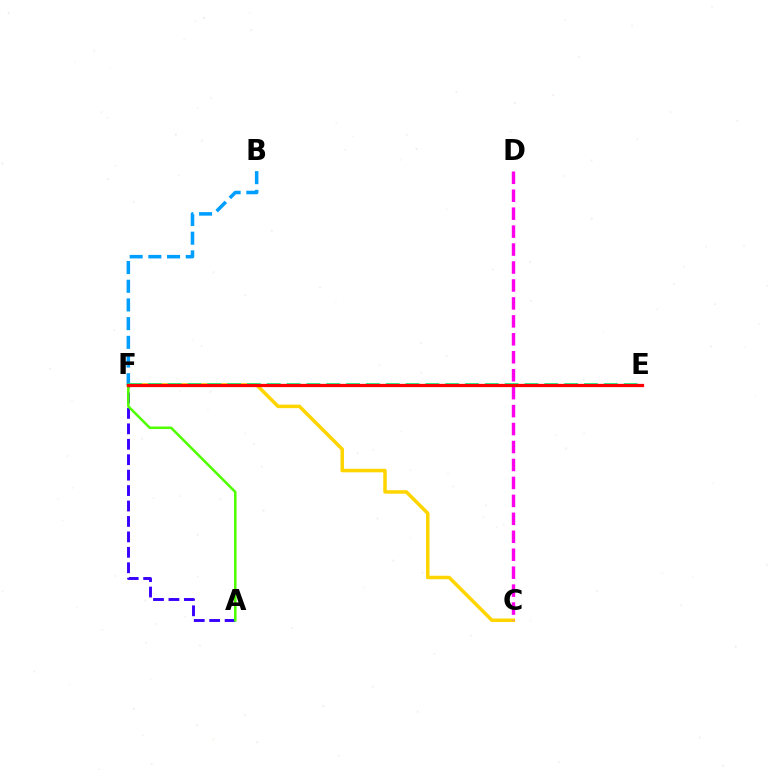{('C', 'F'): [{'color': '#ffd500', 'line_style': 'solid', 'thickness': 2.53}], ('B', 'F'): [{'color': '#009eff', 'line_style': 'dashed', 'thickness': 2.54}], ('E', 'F'): [{'color': '#00ff86', 'line_style': 'dashed', 'thickness': 2.69}, {'color': '#ff0000', 'line_style': 'solid', 'thickness': 2.34}], ('A', 'F'): [{'color': '#3700ff', 'line_style': 'dashed', 'thickness': 2.1}, {'color': '#4fff00', 'line_style': 'solid', 'thickness': 1.83}], ('C', 'D'): [{'color': '#ff00ed', 'line_style': 'dashed', 'thickness': 2.44}]}